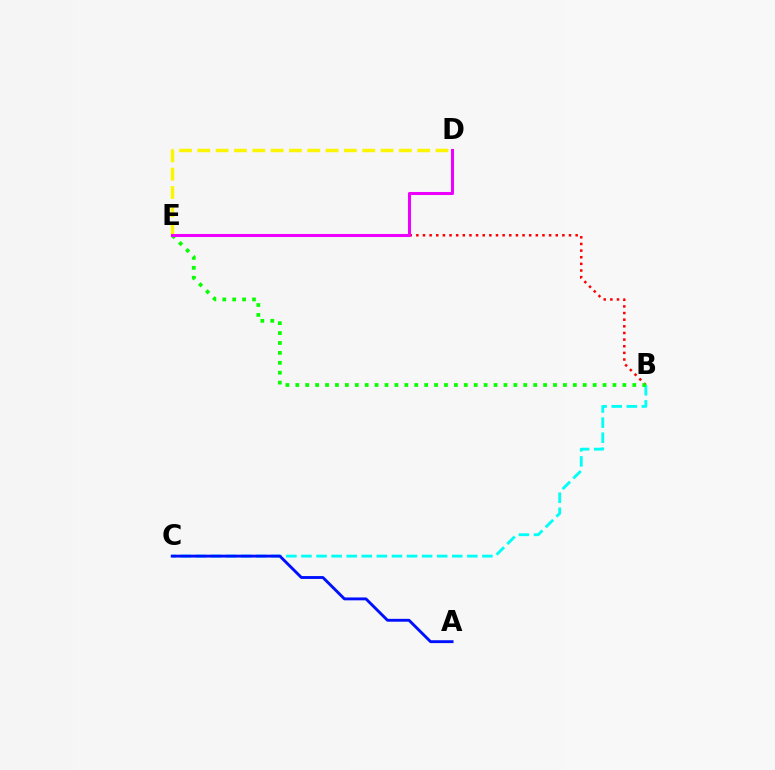{('B', 'E'): [{'color': '#ff0000', 'line_style': 'dotted', 'thickness': 1.8}, {'color': '#08ff00', 'line_style': 'dotted', 'thickness': 2.69}], ('B', 'C'): [{'color': '#00fff6', 'line_style': 'dashed', 'thickness': 2.05}], ('D', 'E'): [{'color': '#fcf500', 'line_style': 'dashed', 'thickness': 2.49}, {'color': '#ee00ff', 'line_style': 'solid', 'thickness': 2.2}], ('A', 'C'): [{'color': '#0010ff', 'line_style': 'solid', 'thickness': 2.07}]}